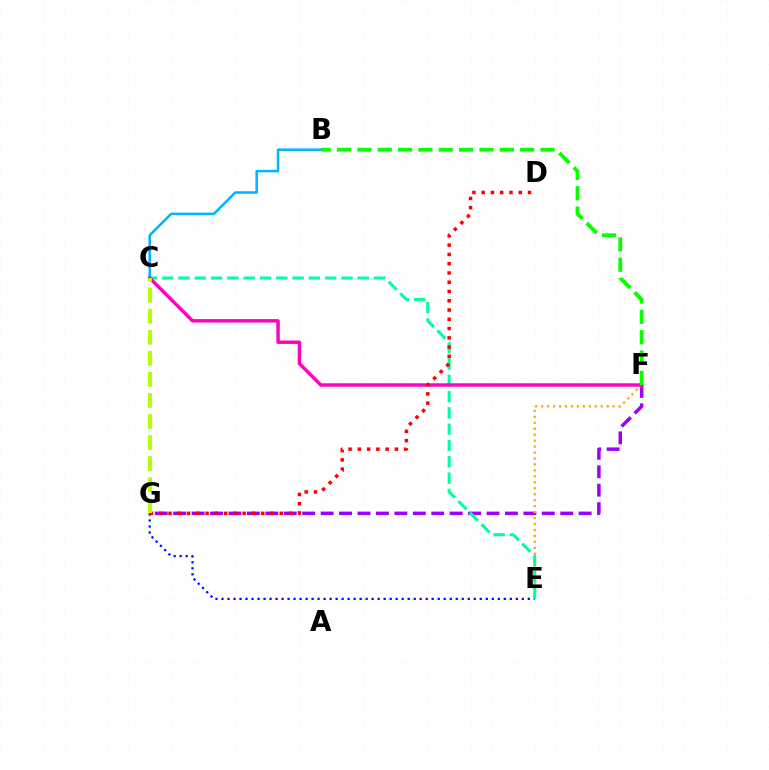{('F', 'G'): [{'color': '#9b00ff', 'line_style': 'dashed', 'thickness': 2.5}], ('B', 'C'): [{'color': '#00b5ff', 'line_style': 'solid', 'thickness': 1.82}], ('E', 'F'): [{'color': '#ffa500', 'line_style': 'dotted', 'thickness': 1.62}], ('E', 'G'): [{'color': '#0010ff', 'line_style': 'dotted', 'thickness': 1.63}], ('C', 'E'): [{'color': '#00ff9d', 'line_style': 'dashed', 'thickness': 2.21}], ('C', 'F'): [{'color': '#ff00bd', 'line_style': 'solid', 'thickness': 2.47}], ('B', 'F'): [{'color': '#08ff00', 'line_style': 'dashed', 'thickness': 2.76}], ('D', 'G'): [{'color': '#ff0000', 'line_style': 'dotted', 'thickness': 2.52}], ('C', 'G'): [{'color': '#b3ff00', 'line_style': 'dashed', 'thickness': 2.86}]}